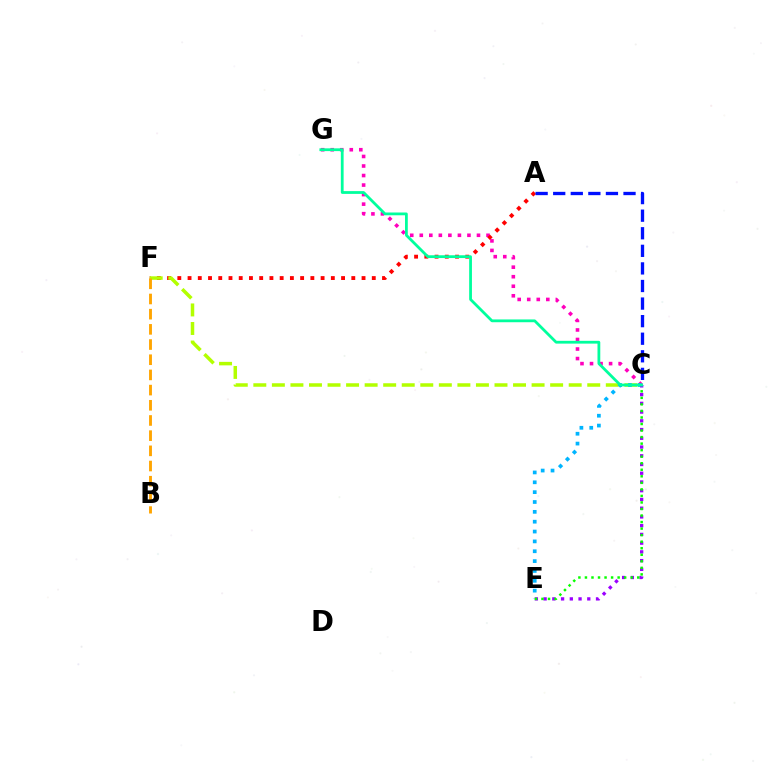{('C', 'G'): [{'color': '#ff00bd', 'line_style': 'dotted', 'thickness': 2.59}, {'color': '#00ff9d', 'line_style': 'solid', 'thickness': 2.0}], ('A', 'F'): [{'color': '#ff0000', 'line_style': 'dotted', 'thickness': 2.78}], ('C', 'F'): [{'color': '#b3ff00', 'line_style': 'dashed', 'thickness': 2.52}], ('C', 'E'): [{'color': '#00b5ff', 'line_style': 'dotted', 'thickness': 2.68}, {'color': '#9b00ff', 'line_style': 'dotted', 'thickness': 2.37}, {'color': '#08ff00', 'line_style': 'dotted', 'thickness': 1.78}], ('A', 'C'): [{'color': '#0010ff', 'line_style': 'dashed', 'thickness': 2.39}], ('B', 'F'): [{'color': '#ffa500', 'line_style': 'dashed', 'thickness': 2.06}]}